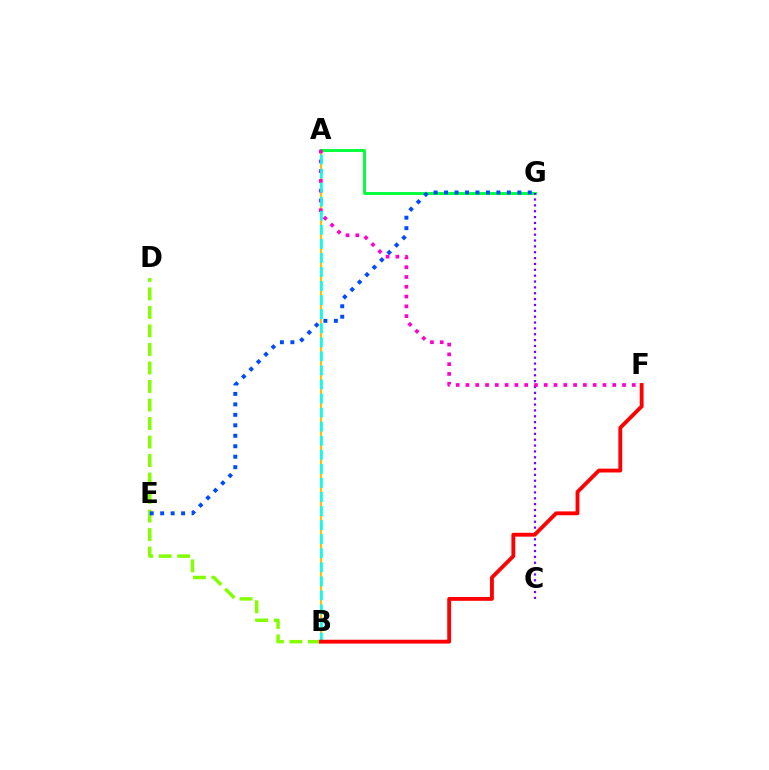{('A', 'B'): [{'color': '#ffbd00', 'line_style': 'solid', 'thickness': 1.53}, {'color': '#00fff6', 'line_style': 'dashed', 'thickness': 1.91}], ('A', 'G'): [{'color': '#00ff39', 'line_style': 'solid', 'thickness': 2.08}], ('B', 'D'): [{'color': '#84ff00', 'line_style': 'dashed', 'thickness': 2.52}], ('C', 'G'): [{'color': '#7200ff', 'line_style': 'dotted', 'thickness': 1.59}], ('A', 'F'): [{'color': '#ff00cf', 'line_style': 'dotted', 'thickness': 2.66}], ('E', 'G'): [{'color': '#004bff', 'line_style': 'dotted', 'thickness': 2.84}], ('B', 'F'): [{'color': '#ff0000', 'line_style': 'solid', 'thickness': 2.77}]}